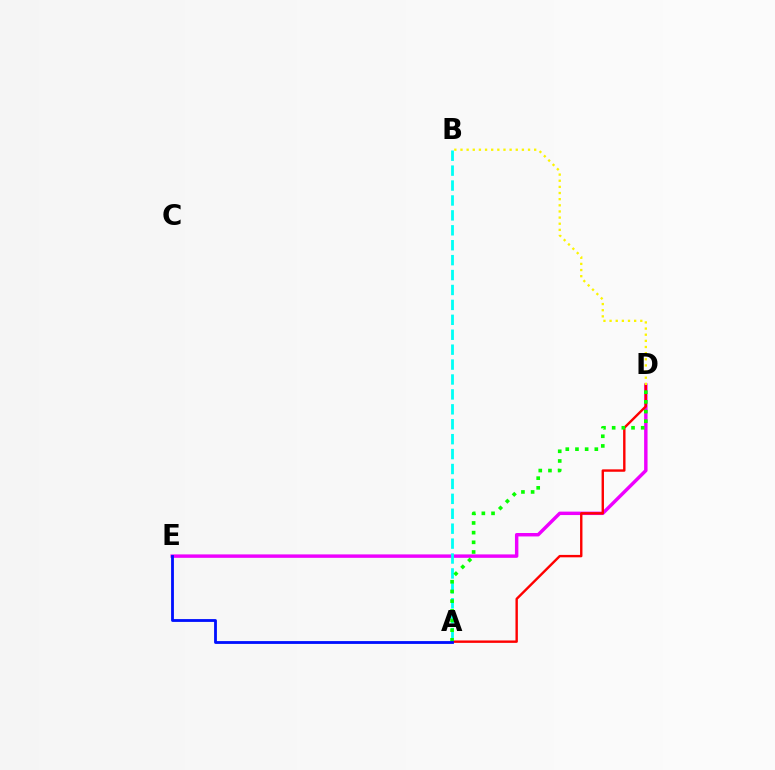{('D', 'E'): [{'color': '#ee00ff', 'line_style': 'solid', 'thickness': 2.47}], ('A', 'B'): [{'color': '#00fff6', 'line_style': 'dashed', 'thickness': 2.03}], ('A', 'D'): [{'color': '#ff0000', 'line_style': 'solid', 'thickness': 1.73}, {'color': '#08ff00', 'line_style': 'dotted', 'thickness': 2.63}], ('B', 'D'): [{'color': '#fcf500', 'line_style': 'dotted', 'thickness': 1.67}], ('A', 'E'): [{'color': '#0010ff', 'line_style': 'solid', 'thickness': 2.03}]}